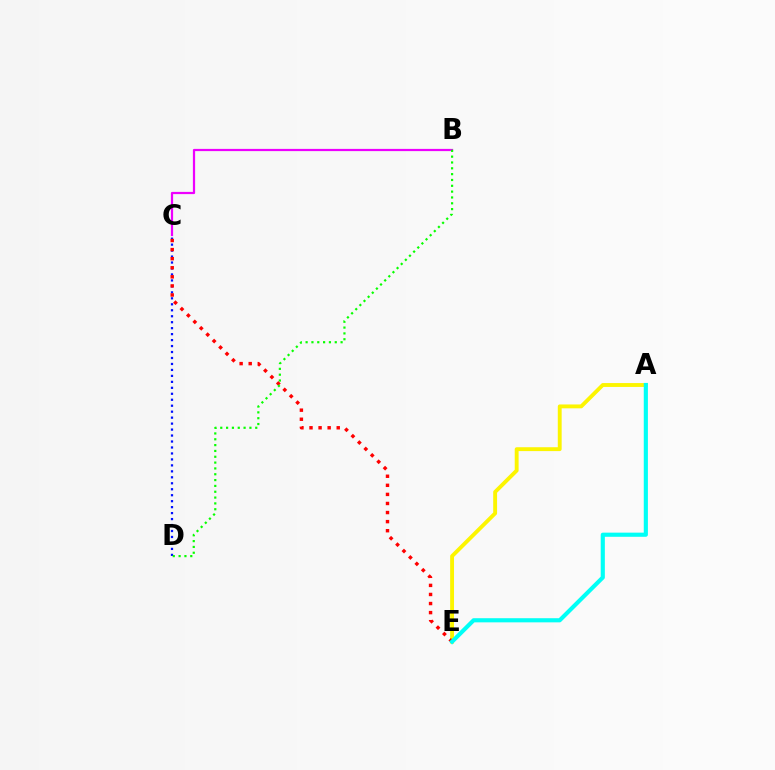{('A', 'E'): [{'color': '#fcf500', 'line_style': 'solid', 'thickness': 2.79}, {'color': '#00fff6', 'line_style': 'solid', 'thickness': 2.98}], ('B', 'C'): [{'color': '#ee00ff', 'line_style': 'solid', 'thickness': 1.6}], ('C', 'D'): [{'color': '#0010ff', 'line_style': 'dotted', 'thickness': 1.62}], ('C', 'E'): [{'color': '#ff0000', 'line_style': 'dotted', 'thickness': 2.47}], ('B', 'D'): [{'color': '#08ff00', 'line_style': 'dotted', 'thickness': 1.58}]}